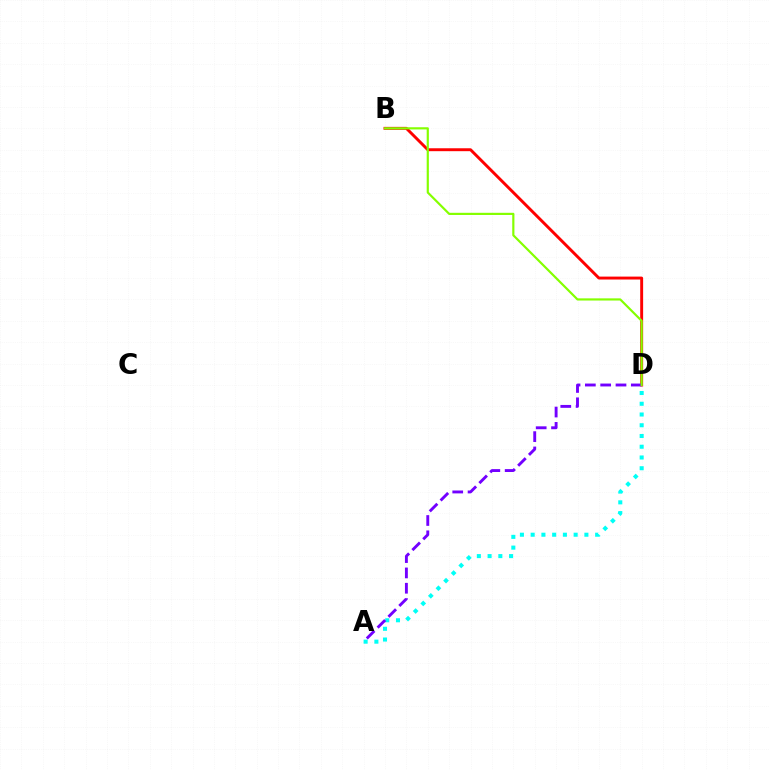{('B', 'D'): [{'color': '#ff0000', 'line_style': 'solid', 'thickness': 2.1}, {'color': '#84ff00', 'line_style': 'solid', 'thickness': 1.57}], ('A', 'D'): [{'color': '#00fff6', 'line_style': 'dotted', 'thickness': 2.92}, {'color': '#7200ff', 'line_style': 'dashed', 'thickness': 2.08}]}